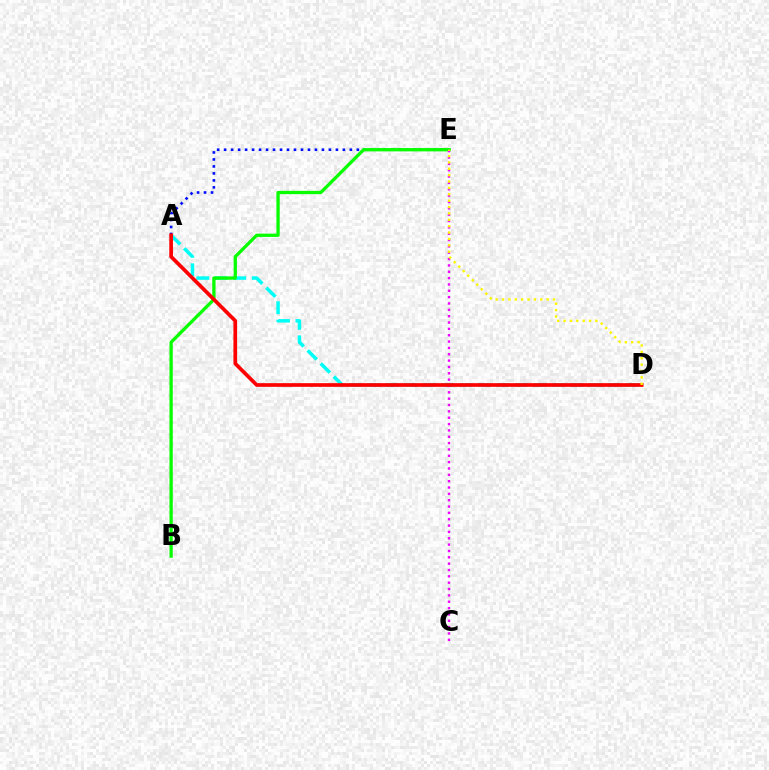{('A', 'D'): [{'color': '#00fff6', 'line_style': 'dashed', 'thickness': 2.51}, {'color': '#ff0000', 'line_style': 'solid', 'thickness': 2.66}], ('A', 'E'): [{'color': '#0010ff', 'line_style': 'dotted', 'thickness': 1.9}], ('B', 'E'): [{'color': '#08ff00', 'line_style': 'solid', 'thickness': 2.37}], ('C', 'E'): [{'color': '#ee00ff', 'line_style': 'dotted', 'thickness': 1.72}], ('D', 'E'): [{'color': '#fcf500', 'line_style': 'dotted', 'thickness': 1.73}]}